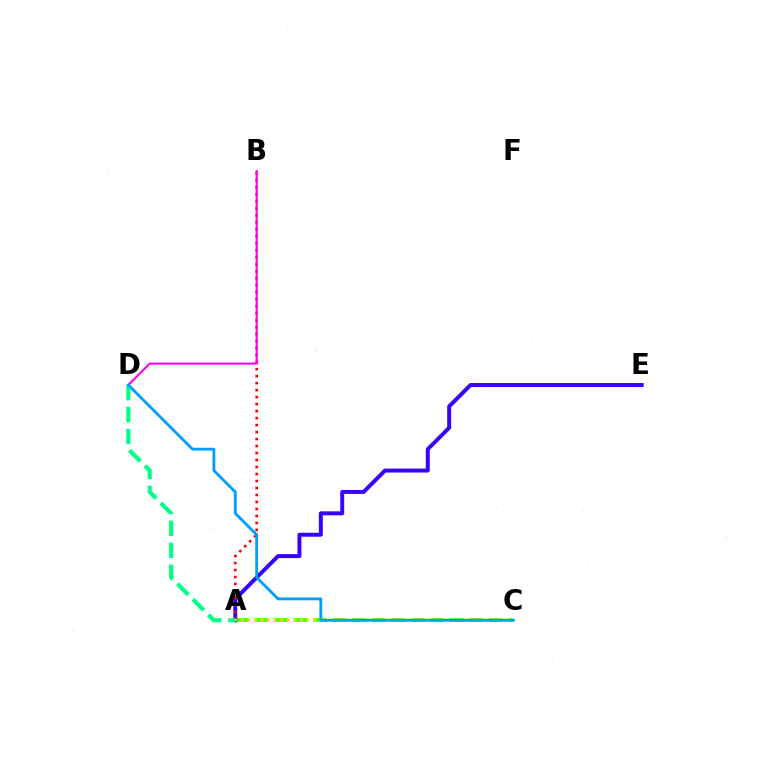{('A', 'C'): [{'color': '#4fff00', 'line_style': 'dashed', 'thickness': 2.65}, {'color': '#ffd500', 'line_style': 'dotted', 'thickness': 1.79}], ('A', 'E'): [{'color': '#3700ff', 'line_style': 'solid', 'thickness': 2.85}], ('A', 'B'): [{'color': '#ff0000', 'line_style': 'dotted', 'thickness': 1.9}], ('B', 'D'): [{'color': '#ff00ed', 'line_style': 'solid', 'thickness': 1.51}], ('A', 'D'): [{'color': '#00ff86', 'line_style': 'dashed', 'thickness': 2.98}], ('C', 'D'): [{'color': '#009eff', 'line_style': 'solid', 'thickness': 2.03}]}